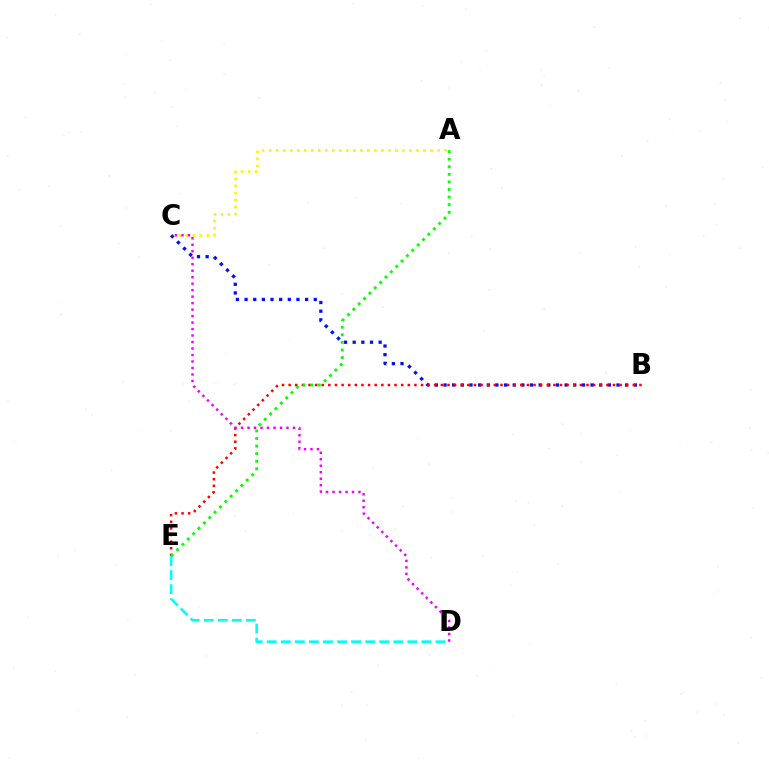{('A', 'C'): [{'color': '#fcf500', 'line_style': 'dotted', 'thickness': 1.91}], ('B', 'C'): [{'color': '#0010ff', 'line_style': 'dotted', 'thickness': 2.35}], ('B', 'E'): [{'color': '#ff0000', 'line_style': 'dotted', 'thickness': 1.8}], ('A', 'E'): [{'color': '#08ff00', 'line_style': 'dotted', 'thickness': 2.06}], ('C', 'D'): [{'color': '#ee00ff', 'line_style': 'dotted', 'thickness': 1.76}], ('D', 'E'): [{'color': '#00fff6', 'line_style': 'dashed', 'thickness': 1.91}]}